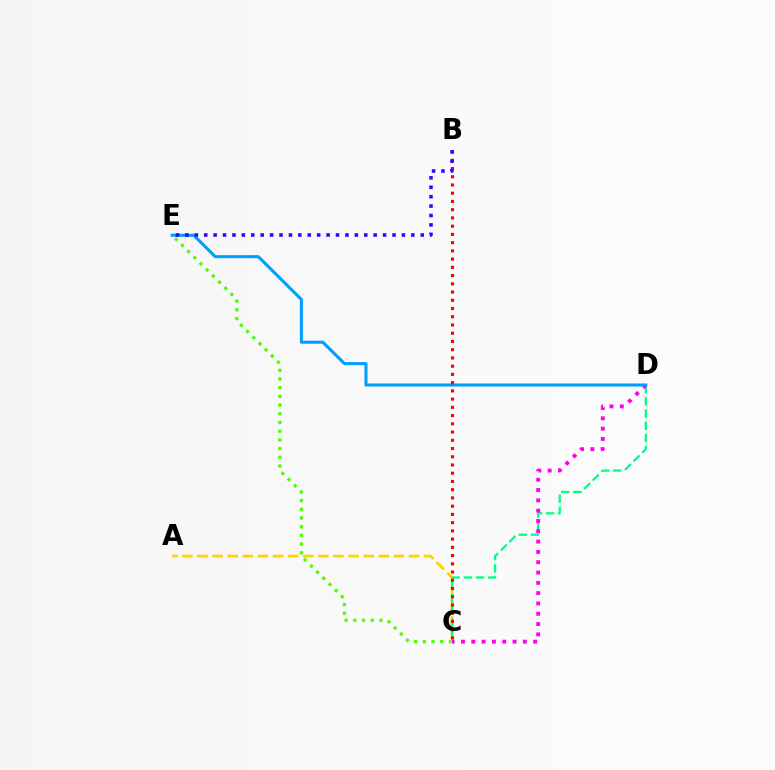{('C', 'E'): [{'color': '#4fff00', 'line_style': 'dotted', 'thickness': 2.37}], ('A', 'C'): [{'color': '#ffd500', 'line_style': 'dashed', 'thickness': 2.05}], ('C', 'D'): [{'color': '#00ff86', 'line_style': 'dashed', 'thickness': 1.65}, {'color': '#ff00ed', 'line_style': 'dotted', 'thickness': 2.8}], ('D', 'E'): [{'color': '#009eff', 'line_style': 'solid', 'thickness': 2.2}], ('B', 'C'): [{'color': '#ff0000', 'line_style': 'dotted', 'thickness': 2.24}], ('B', 'E'): [{'color': '#3700ff', 'line_style': 'dotted', 'thickness': 2.56}]}